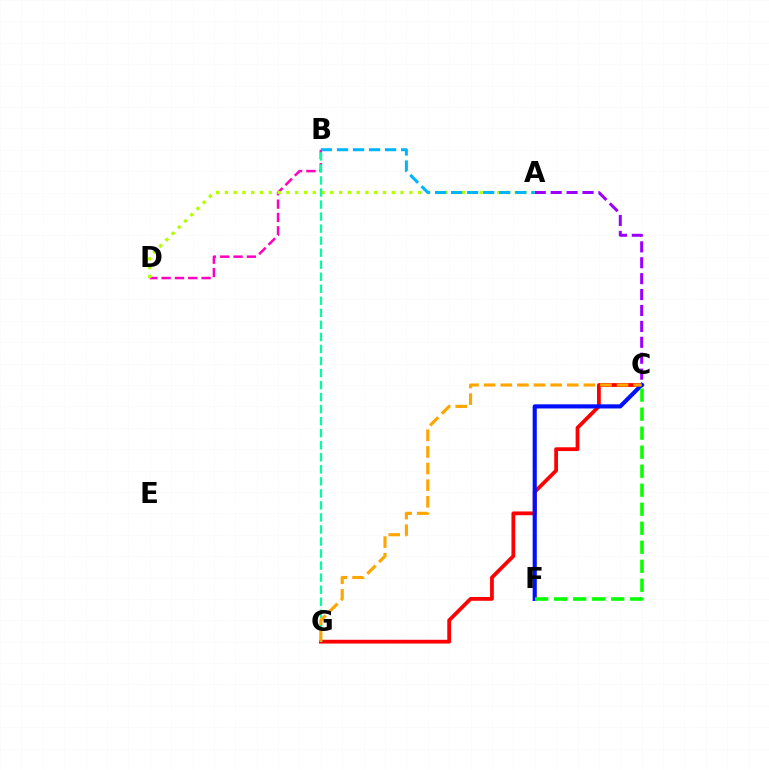{('C', 'G'): [{'color': '#ff0000', 'line_style': 'solid', 'thickness': 2.71}, {'color': '#ffa500', 'line_style': 'dashed', 'thickness': 2.26}], ('A', 'C'): [{'color': '#9b00ff', 'line_style': 'dashed', 'thickness': 2.16}], ('C', 'F'): [{'color': '#0010ff', 'line_style': 'solid', 'thickness': 2.98}, {'color': '#08ff00', 'line_style': 'dashed', 'thickness': 2.58}], ('B', 'D'): [{'color': '#ff00bd', 'line_style': 'dashed', 'thickness': 1.81}], ('A', 'D'): [{'color': '#b3ff00', 'line_style': 'dotted', 'thickness': 2.39}], ('A', 'B'): [{'color': '#00b5ff', 'line_style': 'dashed', 'thickness': 2.18}], ('B', 'G'): [{'color': '#00ff9d', 'line_style': 'dashed', 'thickness': 1.63}]}